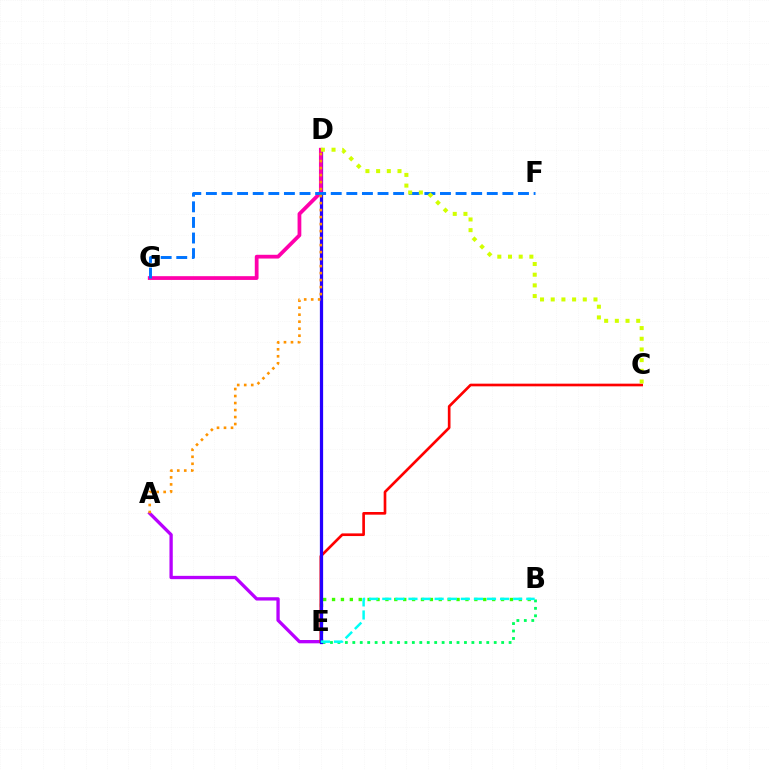{('B', 'E'): [{'color': '#00ff5c', 'line_style': 'dotted', 'thickness': 2.02}, {'color': '#3dff00', 'line_style': 'dotted', 'thickness': 2.42}, {'color': '#00fff6', 'line_style': 'dashed', 'thickness': 1.78}], ('A', 'E'): [{'color': '#b900ff', 'line_style': 'solid', 'thickness': 2.38}], ('C', 'E'): [{'color': '#ff0000', 'line_style': 'solid', 'thickness': 1.92}], ('D', 'E'): [{'color': '#2500ff', 'line_style': 'solid', 'thickness': 2.34}], ('D', 'G'): [{'color': '#ff00ac', 'line_style': 'solid', 'thickness': 2.71}], ('F', 'G'): [{'color': '#0074ff', 'line_style': 'dashed', 'thickness': 2.12}], ('C', 'D'): [{'color': '#d1ff00', 'line_style': 'dotted', 'thickness': 2.9}], ('A', 'D'): [{'color': '#ff9400', 'line_style': 'dotted', 'thickness': 1.9}]}